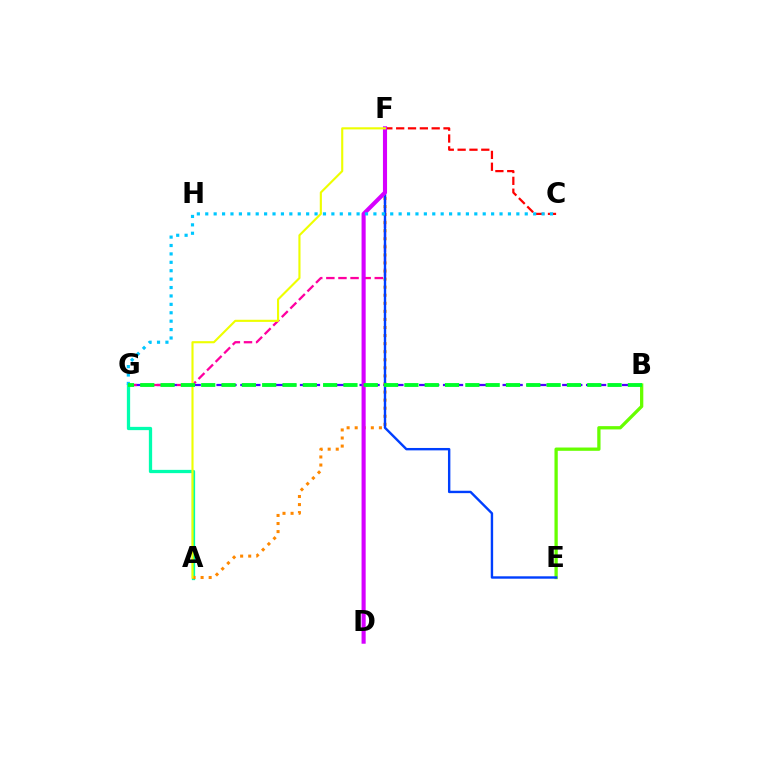{('B', 'G'): [{'color': '#4f00ff', 'line_style': 'dashed', 'thickness': 1.62}, {'color': '#00ff27', 'line_style': 'dashed', 'thickness': 2.76}], ('A', 'G'): [{'color': '#00ffaf', 'line_style': 'solid', 'thickness': 2.36}], ('F', 'G'): [{'color': '#ff00a0', 'line_style': 'dashed', 'thickness': 1.64}], ('B', 'E'): [{'color': '#66ff00', 'line_style': 'solid', 'thickness': 2.37}], ('A', 'F'): [{'color': '#ff8800', 'line_style': 'dotted', 'thickness': 2.19}, {'color': '#eeff00', 'line_style': 'solid', 'thickness': 1.53}], ('E', 'F'): [{'color': '#003fff', 'line_style': 'solid', 'thickness': 1.73}], ('C', 'F'): [{'color': '#ff0000', 'line_style': 'dashed', 'thickness': 1.61}], ('D', 'F'): [{'color': '#d600ff', 'line_style': 'solid', 'thickness': 2.96}], ('C', 'G'): [{'color': '#00c7ff', 'line_style': 'dotted', 'thickness': 2.28}]}